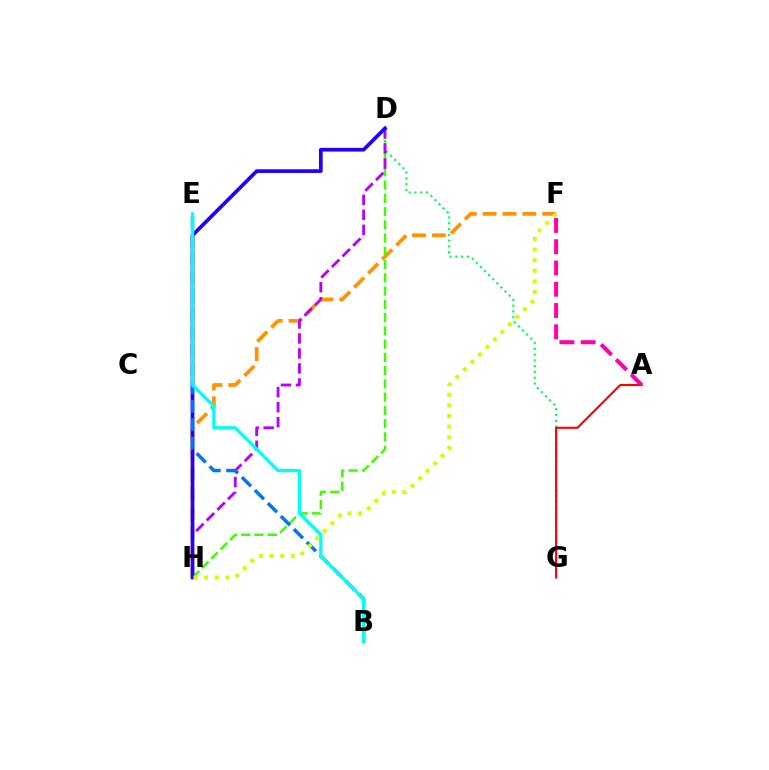{('F', 'H'): [{'color': '#ff9400', 'line_style': 'dashed', 'thickness': 2.7}, {'color': '#d1ff00', 'line_style': 'dotted', 'thickness': 2.89}], ('D', 'G'): [{'color': '#00ff5c', 'line_style': 'dotted', 'thickness': 1.57}], ('D', 'H'): [{'color': '#3dff00', 'line_style': 'dashed', 'thickness': 1.8}, {'color': '#b900ff', 'line_style': 'dashed', 'thickness': 2.04}, {'color': '#2500ff', 'line_style': 'solid', 'thickness': 2.67}], ('A', 'G'): [{'color': '#ff0000', 'line_style': 'solid', 'thickness': 1.52}], ('B', 'E'): [{'color': '#0074ff', 'line_style': 'dashed', 'thickness': 2.5}, {'color': '#00fff6', 'line_style': 'solid', 'thickness': 2.38}], ('A', 'F'): [{'color': '#ff00ac', 'line_style': 'dashed', 'thickness': 2.89}]}